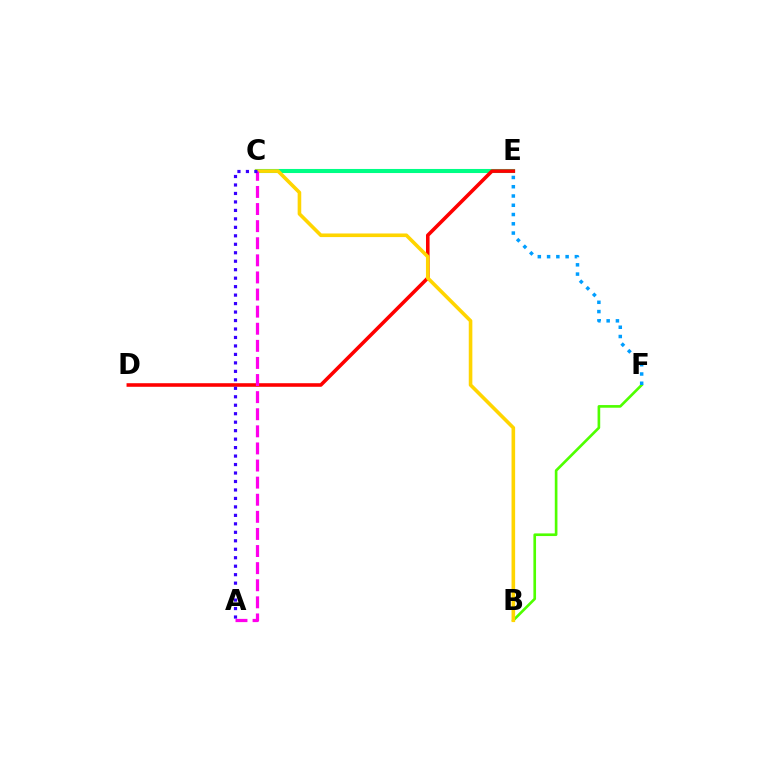{('B', 'F'): [{'color': '#4fff00', 'line_style': 'solid', 'thickness': 1.91}], ('C', 'E'): [{'color': '#00ff86', 'line_style': 'solid', 'thickness': 2.93}], ('D', 'E'): [{'color': '#ff0000', 'line_style': 'solid', 'thickness': 2.57}], ('E', 'F'): [{'color': '#009eff', 'line_style': 'dotted', 'thickness': 2.52}], ('B', 'C'): [{'color': '#ffd500', 'line_style': 'solid', 'thickness': 2.59}], ('A', 'C'): [{'color': '#ff00ed', 'line_style': 'dashed', 'thickness': 2.32}, {'color': '#3700ff', 'line_style': 'dotted', 'thickness': 2.3}]}